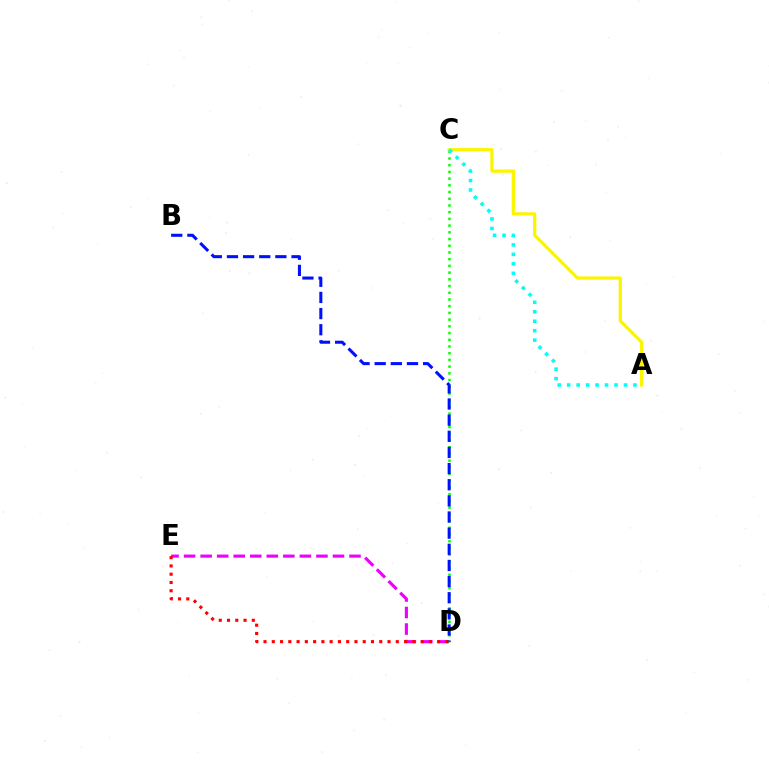{('D', 'E'): [{'color': '#ee00ff', 'line_style': 'dashed', 'thickness': 2.25}, {'color': '#ff0000', 'line_style': 'dotted', 'thickness': 2.25}], ('C', 'D'): [{'color': '#08ff00', 'line_style': 'dotted', 'thickness': 1.82}], ('A', 'C'): [{'color': '#fcf500', 'line_style': 'solid', 'thickness': 2.35}, {'color': '#00fff6', 'line_style': 'dotted', 'thickness': 2.57}], ('B', 'D'): [{'color': '#0010ff', 'line_style': 'dashed', 'thickness': 2.19}]}